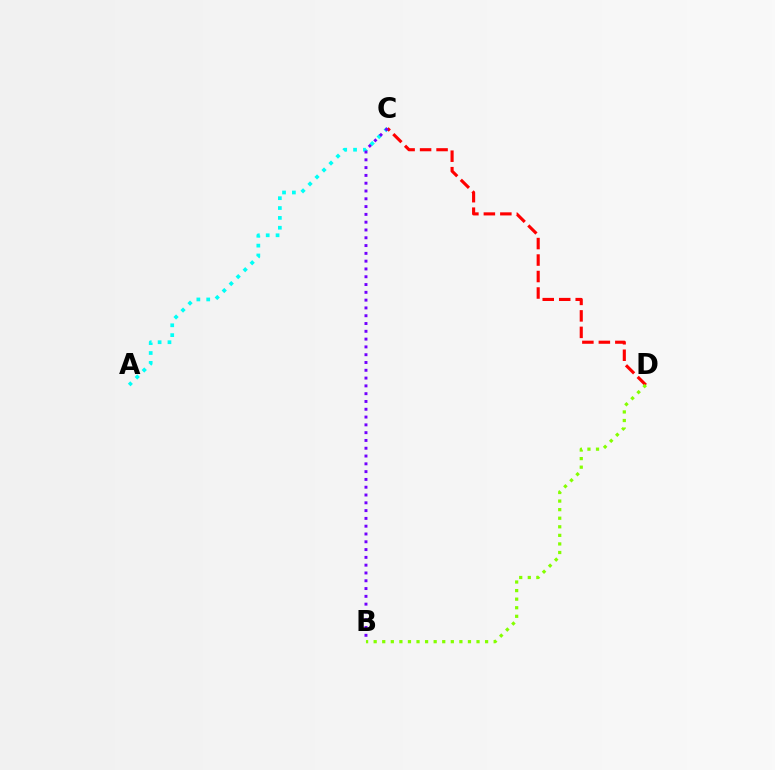{('A', 'C'): [{'color': '#00fff6', 'line_style': 'dotted', 'thickness': 2.68}], ('C', 'D'): [{'color': '#ff0000', 'line_style': 'dashed', 'thickness': 2.24}], ('B', 'C'): [{'color': '#7200ff', 'line_style': 'dotted', 'thickness': 2.12}], ('B', 'D'): [{'color': '#84ff00', 'line_style': 'dotted', 'thickness': 2.33}]}